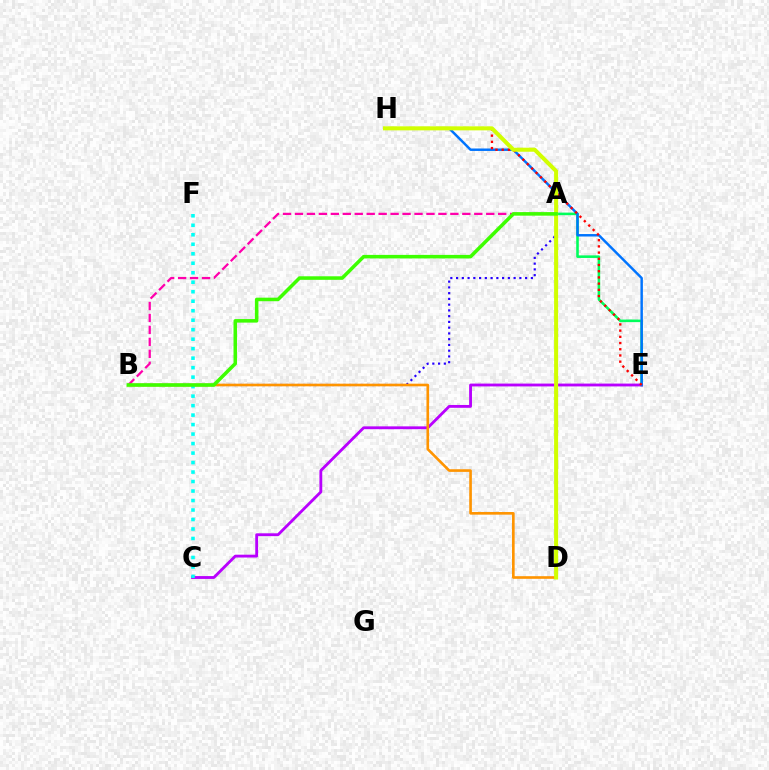{('A', 'B'): [{'color': '#2500ff', 'line_style': 'dotted', 'thickness': 1.56}, {'color': '#ff00ac', 'line_style': 'dashed', 'thickness': 1.62}, {'color': '#3dff00', 'line_style': 'solid', 'thickness': 2.55}], ('A', 'E'): [{'color': '#00ff5c', 'line_style': 'solid', 'thickness': 1.86}], ('C', 'E'): [{'color': '#b900ff', 'line_style': 'solid', 'thickness': 2.04}], ('E', 'H'): [{'color': '#0074ff', 'line_style': 'solid', 'thickness': 1.77}, {'color': '#ff0000', 'line_style': 'dotted', 'thickness': 1.69}], ('B', 'D'): [{'color': '#ff9400', 'line_style': 'solid', 'thickness': 1.9}], ('D', 'H'): [{'color': '#d1ff00', 'line_style': 'solid', 'thickness': 2.9}], ('C', 'F'): [{'color': '#00fff6', 'line_style': 'dotted', 'thickness': 2.58}]}